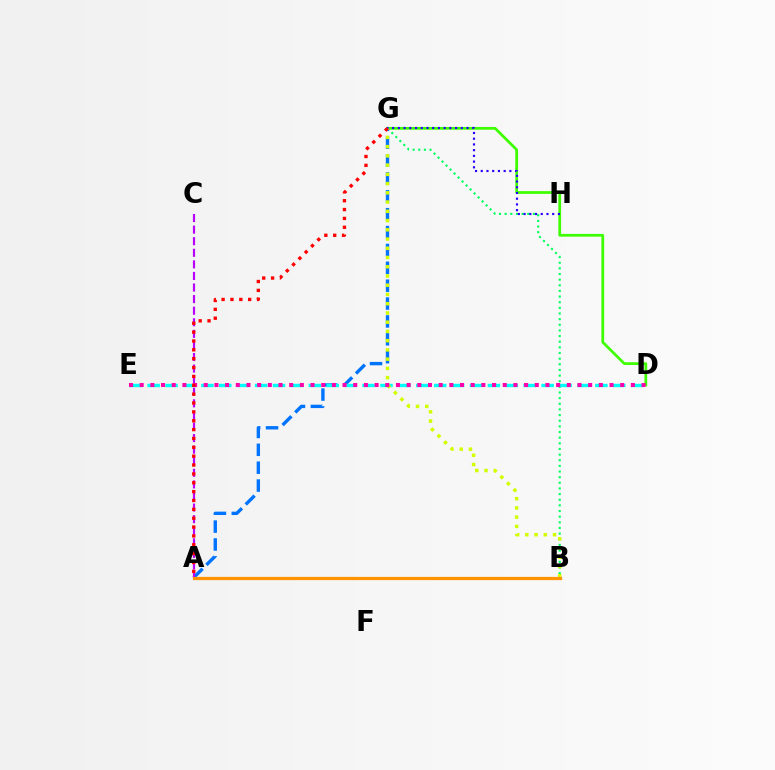{('B', 'G'): [{'color': '#00ff5c', 'line_style': 'dotted', 'thickness': 1.53}, {'color': '#d1ff00', 'line_style': 'dotted', 'thickness': 2.51}], ('D', 'G'): [{'color': '#3dff00', 'line_style': 'solid', 'thickness': 1.97}], ('A', 'G'): [{'color': '#0074ff', 'line_style': 'dashed', 'thickness': 2.43}, {'color': '#ff0000', 'line_style': 'dotted', 'thickness': 2.41}], ('D', 'E'): [{'color': '#00fff6', 'line_style': 'dashed', 'thickness': 2.43}, {'color': '#ff00ac', 'line_style': 'dotted', 'thickness': 2.9}], ('A', 'C'): [{'color': '#b900ff', 'line_style': 'dashed', 'thickness': 1.57}], ('G', 'H'): [{'color': '#2500ff', 'line_style': 'dotted', 'thickness': 1.55}], ('A', 'B'): [{'color': '#ff9400', 'line_style': 'solid', 'thickness': 2.34}]}